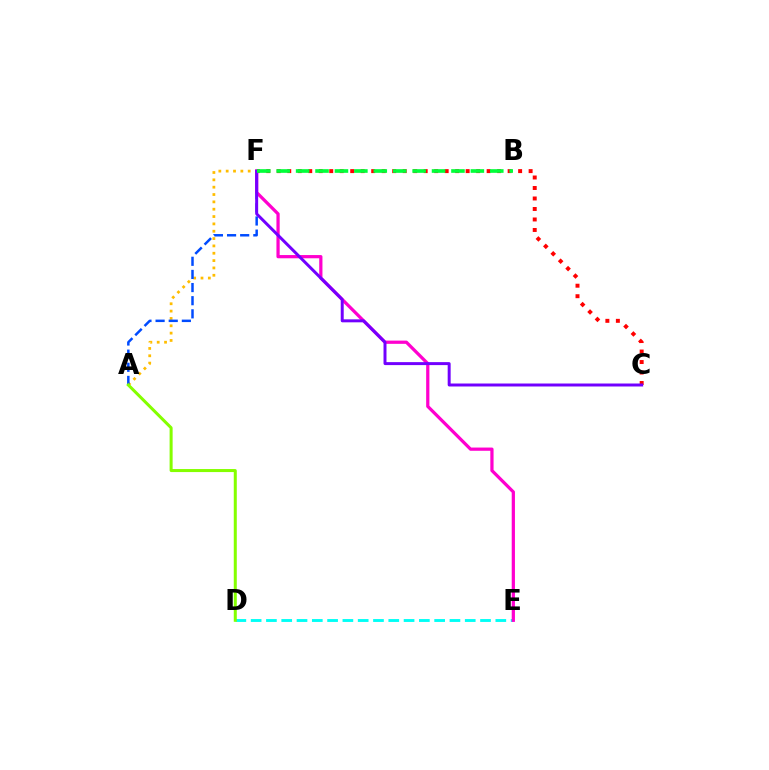{('A', 'F'): [{'color': '#ffbd00', 'line_style': 'dotted', 'thickness': 1.99}, {'color': '#004bff', 'line_style': 'dashed', 'thickness': 1.78}], ('C', 'F'): [{'color': '#ff0000', 'line_style': 'dotted', 'thickness': 2.85}, {'color': '#7200ff', 'line_style': 'solid', 'thickness': 2.14}], ('D', 'E'): [{'color': '#00fff6', 'line_style': 'dashed', 'thickness': 2.08}], ('E', 'F'): [{'color': '#ff00cf', 'line_style': 'solid', 'thickness': 2.33}], ('A', 'D'): [{'color': '#84ff00', 'line_style': 'solid', 'thickness': 2.18}], ('B', 'F'): [{'color': '#00ff39', 'line_style': 'dashed', 'thickness': 2.64}]}